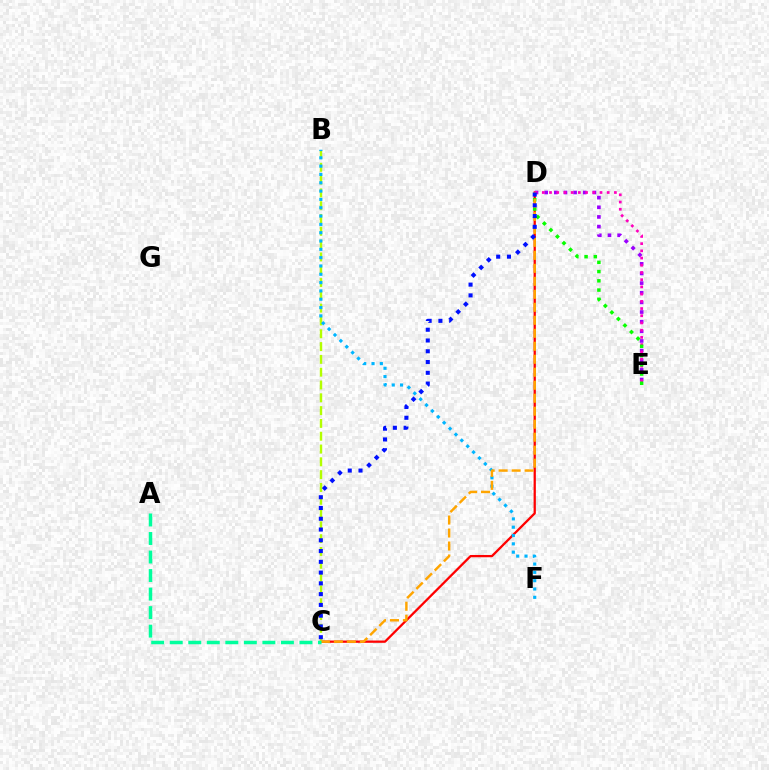{('D', 'E'): [{'color': '#9b00ff', 'line_style': 'dotted', 'thickness': 2.62}, {'color': '#ff00bd', 'line_style': 'dotted', 'thickness': 1.96}, {'color': '#08ff00', 'line_style': 'dotted', 'thickness': 2.51}], ('C', 'D'): [{'color': '#ff0000', 'line_style': 'solid', 'thickness': 1.63}, {'color': '#ffa500', 'line_style': 'dashed', 'thickness': 1.76}, {'color': '#0010ff', 'line_style': 'dotted', 'thickness': 2.93}], ('B', 'C'): [{'color': '#b3ff00', 'line_style': 'dashed', 'thickness': 1.74}], ('B', 'F'): [{'color': '#00b5ff', 'line_style': 'dotted', 'thickness': 2.26}], ('A', 'C'): [{'color': '#00ff9d', 'line_style': 'dashed', 'thickness': 2.52}]}